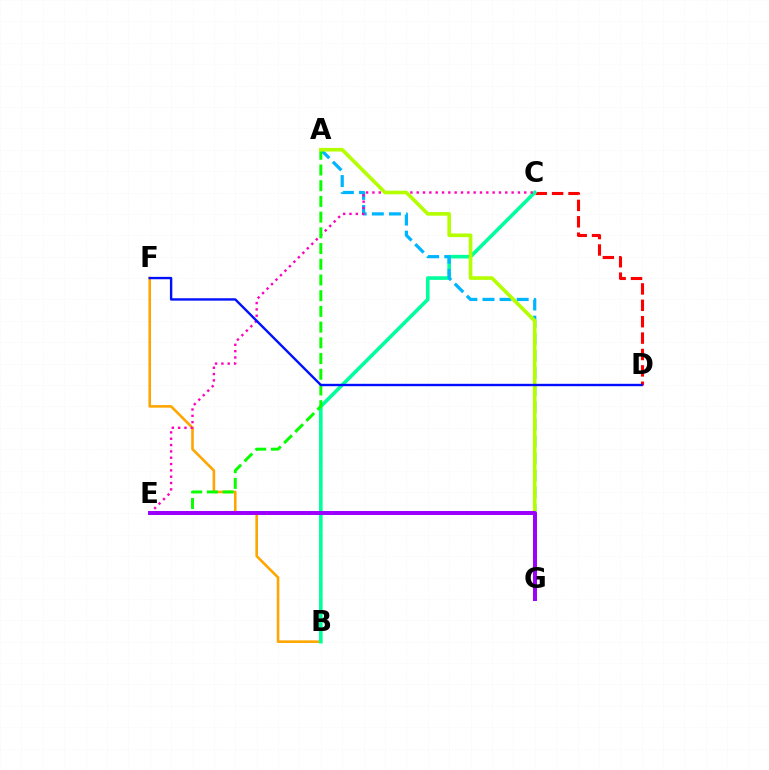{('C', 'D'): [{'color': '#ff0000', 'line_style': 'dashed', 'thickness': 2.23}], ('B', 'F'): [{'color': '#ffa500', 'line_style': 'solid', 'thickness': 1.87}], ('B', 'C'): [{'color': '#00ff9d', 'line_style': 'solid', 'thickness': 2.6}], ('A', 'G'): [{'color': '#00b5ff', 'line_style': 'dashed', 'thickness': 2.32}, {'color': '#b3ff00', 'line_style': 'solid', 'thickness': 2.6}], ('C', 'E'): [{'color': '#ff00bd', 'line_style': 'dotted', 'thickness': 1.72}], ('A', 'E'): [{'color': '#08ff00', 'line_style': 'dashed', 'thickness': 2.13}], ('E', 'G'): [{'color': '#9b00ff', 'line_style': 'solid', 'thickness': 2.86}], ('D', 'F'): [{'color': '#0010ff', 'line_style': 'solid', 'thickness': 1.72}]}